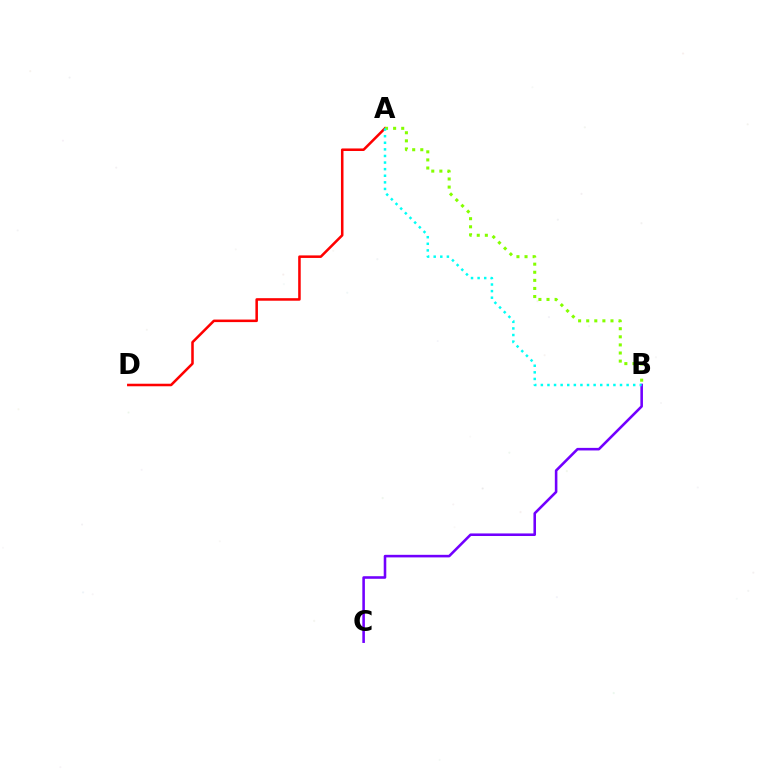{('A', 'D'): [{'color': '#ff0000', 'line_style': 'solid', 'thickness': 1.83}], ('B', 'C'): [{'color': '#7200ff', 'line_style': 'solid', 'thickness': 1.85}], ('A', 'B'): [{'color': '#84ff00', 'line_style': 'dotted', 'thickness': 2.2}, {'color': '#00fff6', 'line_style': 'dotted', 'thickness': 1.79}]}